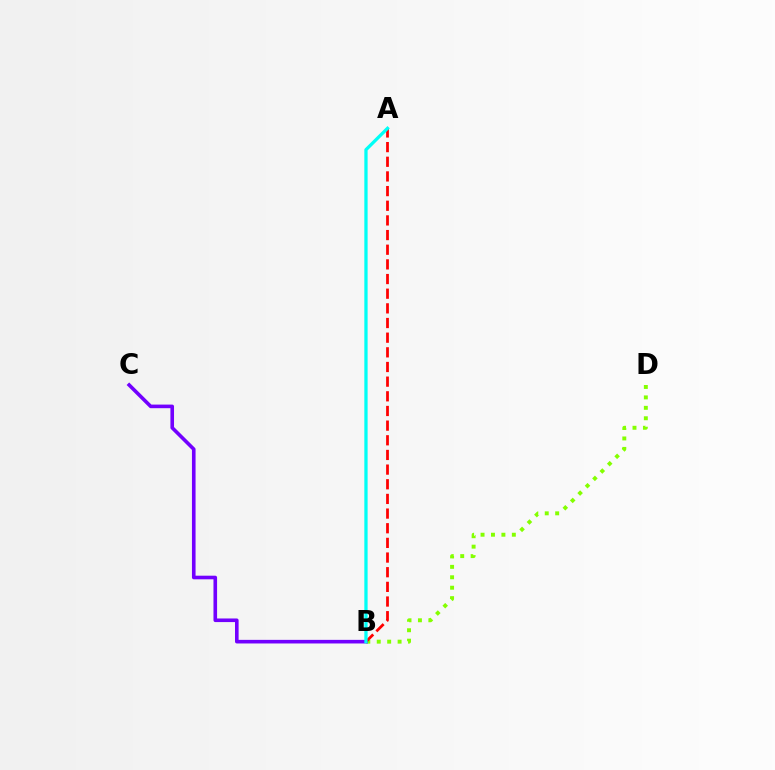{('B', 'D'): [{'color': '#84ff00', 'line_style': 'dotted', 'thickness': 2.83}], ('B', 'C'): [{'color': '#7200ff', 'line_style': 'solid', 'thickness': 2.6}], ('A', 'B'): [{'color': '#ff0000', 'line_style': 'dashed', 'thickness': 1.99}, {'color': '#00fff6', 'line_style': 'solid', 'thickness': 2.36}]}